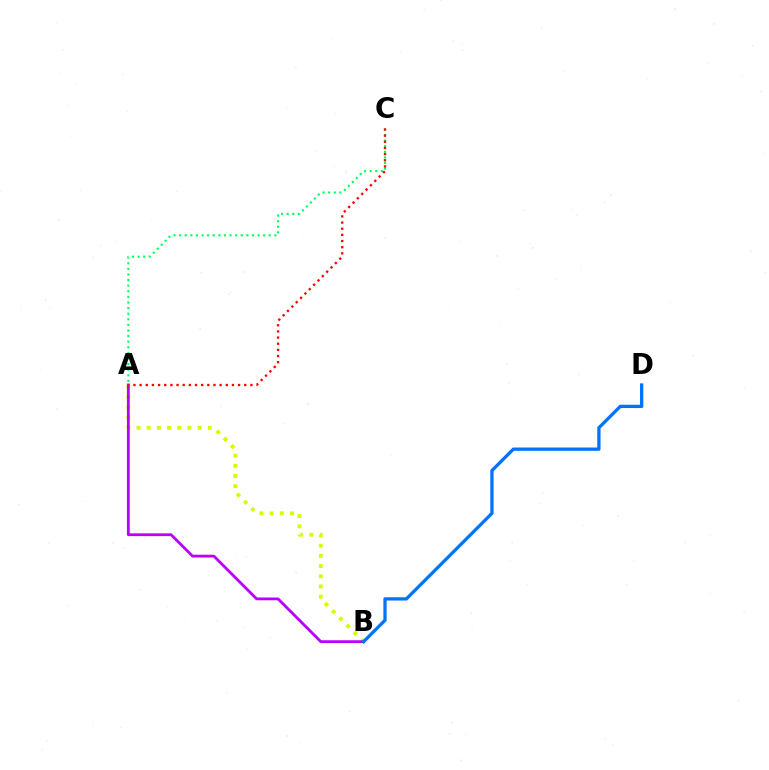{('A', 'B'): [{'color': '#d1ff00', 'line_style': 'dotted', 'thickness': 2.77}, {'color': '#b900ff', 'line_style': 'solid', 'thickness': 2.02}], ('A', 'C'): [{'color': '#00ff5c', 'line_style': 'dotted', 'thickness': 1.52}, {'color': '#ff0000', 'line_style': 'dotted', 'thickness': 1.67}], ('B', 'D'): [{'color': '#0074ff', 'line_style': 'solid', 'thickness': 2.37}]}